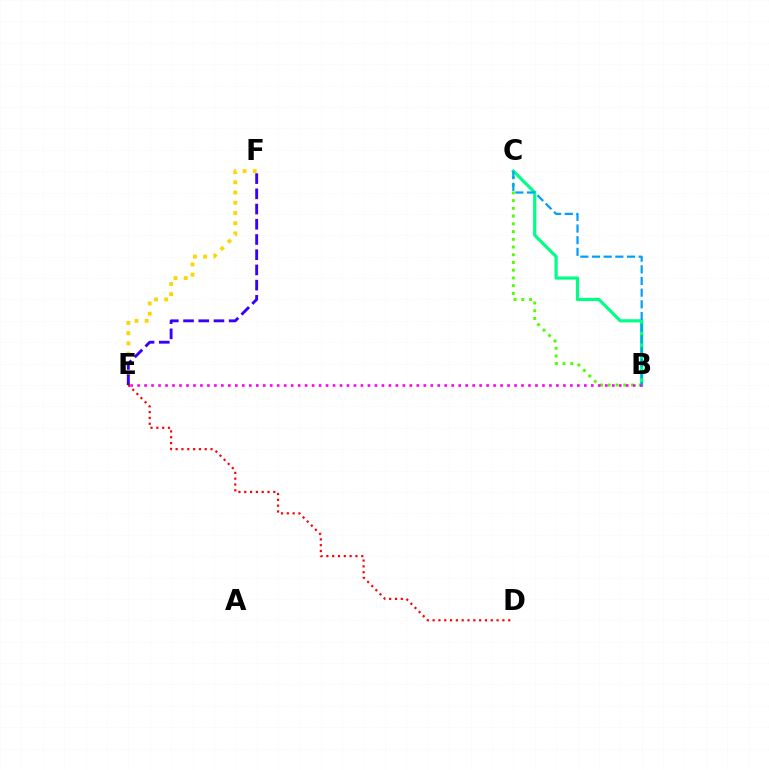{('D', 'E'): [{'color': '#ff0000', 'line_style': 'dotted', 'thickness': 1.58}], ('E', 'F'): [{'color': '#ffd500', 'line_style': 'dotted', 'thickness': 2.78}, {'color': '#3700ff', 'line_style': 'dashed', 'thickness': 2.07}], ('B', 'C'): [{'color': '#00ff86', 'line_style': 'solid', 'thickness': 2.29}, {'color': '#4fff00', 'line_style': 'dotted', 'thickness': 2.1}, {'color': '#009eff', 'line_style': 'dashed', 'thickness': 1.58}], ('B', 'E'): [{'color': '#ff00ed', 'line_style': 'dotted', 'thickness': 1.9}]}